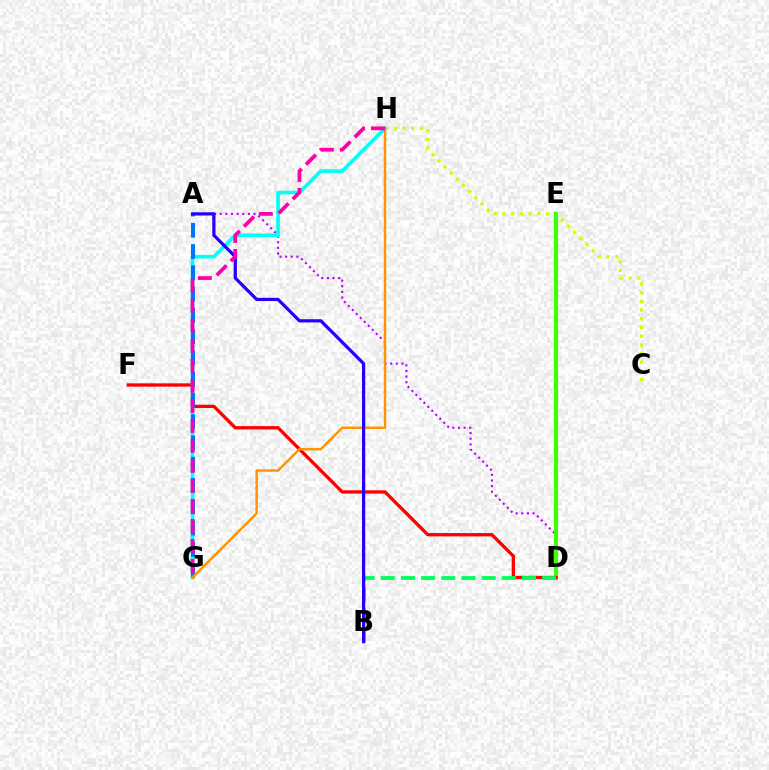{('C', 'H'): [{'color': '#d1ff00', 'line_style': 'dotted', 'thickness': 2.36}], ('A', 'D'): [{'color': '#b900ff', 'line_style': 'dotted', 'thickness': 1.53}], ('D', 'E'): [{'color': '#3dff00', 'line_style': 'solid', 'thickness': 3.0}], ('D', 'F'): [{'color': '#ff0000', 'line_style': 'solid', 'thickness': 2.38}], ('G', 'H'): [{'color': '#00fff6', 'line_style': 'solid', 'thickness': 2.61}, {'color': '#ff9400', 'line_style': 'solid', 'thickness': 1.76}, {'color': '#ff00ac', 'line_style': 'dashed', 'thickness': 2.72}], ('A', 'G'): [{'color': '#0074ff', 'line_style': 'dashed', 'thickness': 2.89}], ('B', 'D'): [{'color': '#00ff5c', 'line_style': 'dashed', 'thickness': 2.74}], ('A', 'B'): [{'color': '#2500ff', 'line_style': 'solid', 'thickness': 2.32}]}